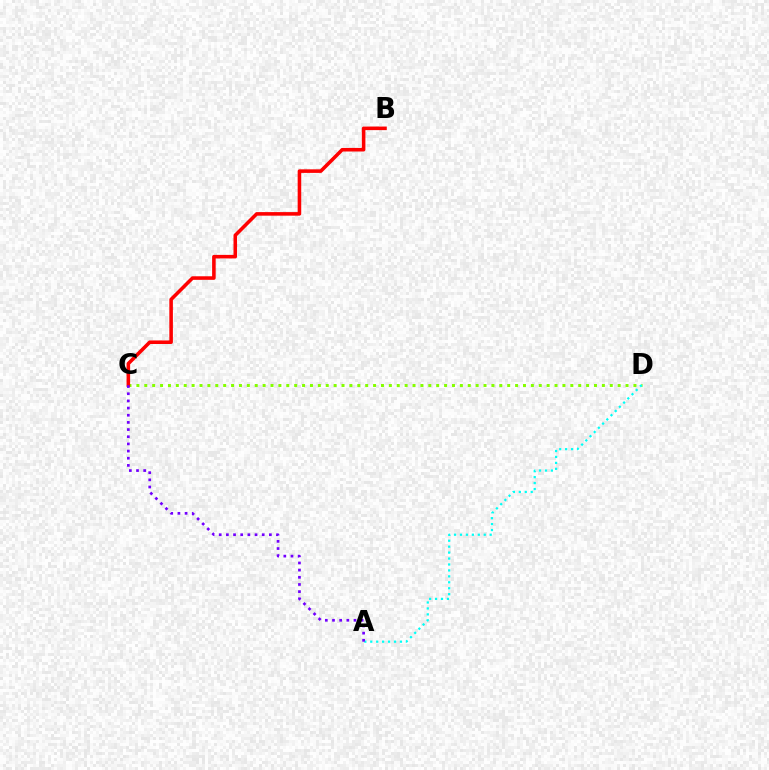{('C', 'D'): [{'color': '#84ff00', 'line_style': 'dotted', 'thickness': 2.14}], ('A', 'D'): [{'color': '#00fff6', 'line_style': 'dotted', 'thickness': 1.61}], ('B', 'C'): [{'color': '#ff0000', 'line_style': 'solid', 'thickness': 2.57}], ('A', 'C'): [{'color': '#7200ff', 'line_style': 'dotted', 'thickness': 1.95}]}